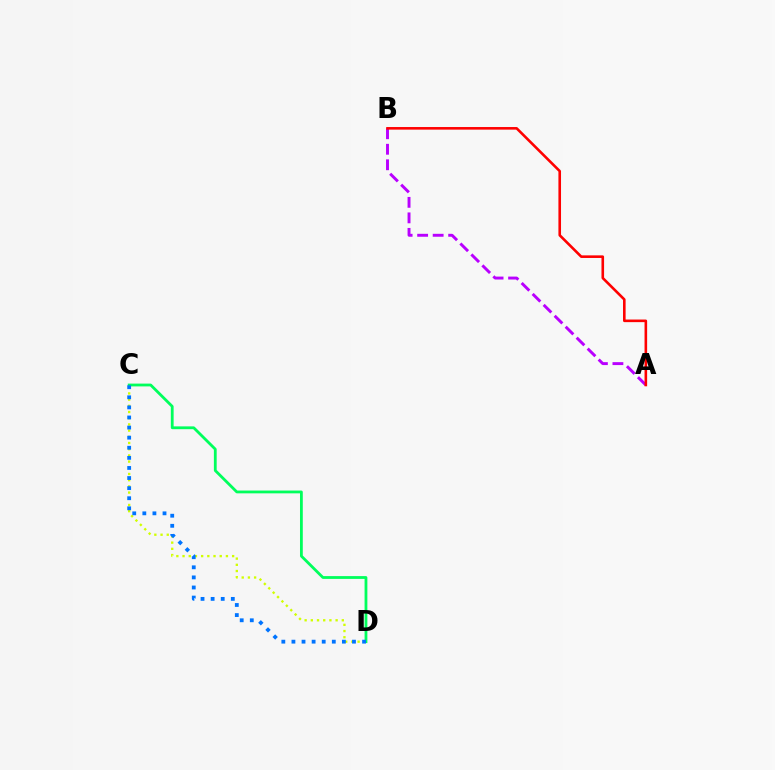{('C', 'D'): [{'color': '#d1ff00', 'line_style': 'dotted', 'thickness': 1.68}, {'color': '#00ff5c', 'line_style': 'solid', 'thickness': 2.01}, {'color': '#0074ff', 'line_style': 'dotted', 'thickness': 2.74}], ('A', 'B'): [{'color': '#b900ff', 'line_style': 'dashed', 'thickness': 2.11}, {'color': '#ff0000', 'line_style': 'solid', 'thickness': 1.87}]}